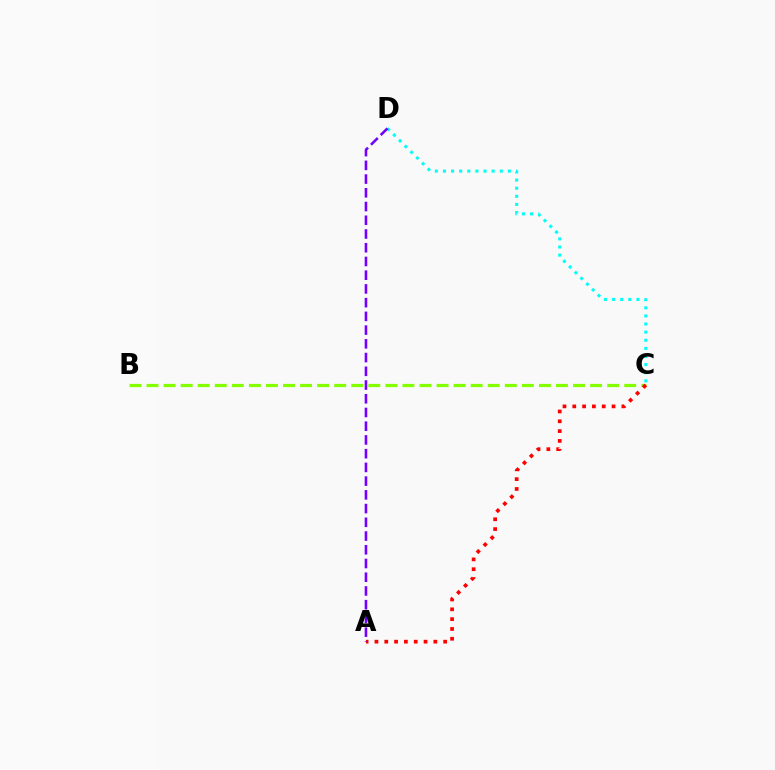{('C', 'D'): [{'color': '#00fff6', 'line_style': 'dotted', 'thickness': 2.21}], ('B', 'C'): [{'color': '#84ff00', 'line_style': 'dashed', 'thickness': 2.32}], ('A', 'C'): [{'color': '#ff0000', 'line_style': 'dotted', 'thickness': 2.67}], ('A', 'D'): [{'color': '#7200ff', 'line_style': 'dashed', 'thickness': 1.87}]}